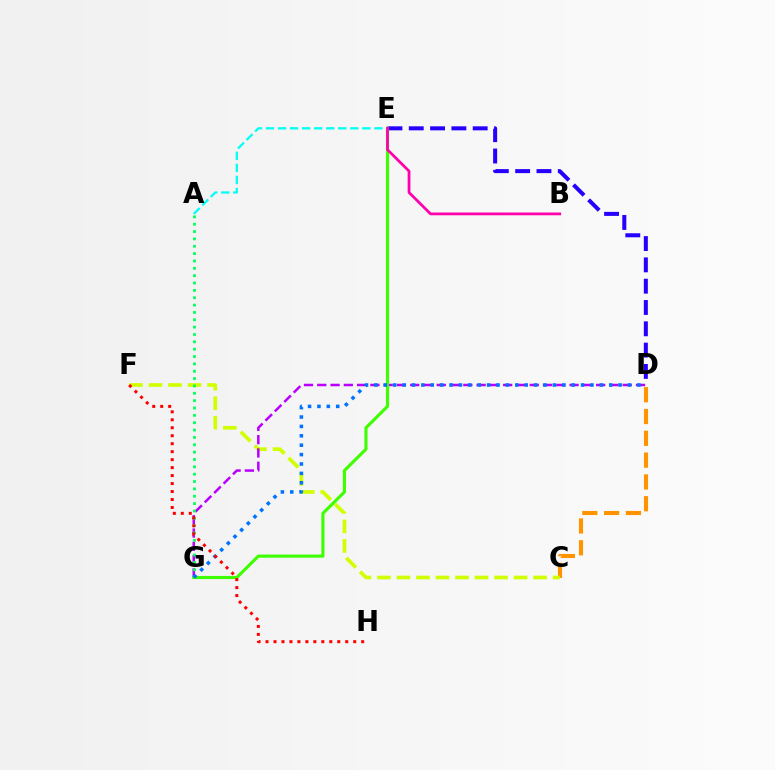{('C', 'D'): [{'color': '#ff9400', 'line_style': 'dashed', 'thickness': 2.96}], ('C', 'F'): [{'color': '#d1ff00', 'line_style': 'dashed', 'thickness': 2.65}], ('D', 'G'): [{'color': '#b900ff', 'line_style': 'dashed', 'thickness': 1.8}, {'color': '#0074ff', 'line_style': 'dotted', 'thickness': 2.55}], ('A', 'E'): [{'color': '#00fff6', 'line_style': 'dashed', 'thickness': 1.64}], ('D', 'E'): [{'color': '#2500ff', 'line_style': 'dashed', 'thickness': 2.9}], ('A', 'G'): [{'color': '#00ff5c', 'line_style': 'dotted', 'thickness': 2.0}], ('E', 'G'): [{'color': '#3dff00', 'line_style': 'solid', 'thickness': 2.25}], ('F', 'H'): [{'color': '#ff0000', 'line_style': 'dotted', 'thickness': 2.17}], ('B', 'E'): [{'color': '#ff00ac', 'line_style': 'solid', 'thickness': 1.99}]}